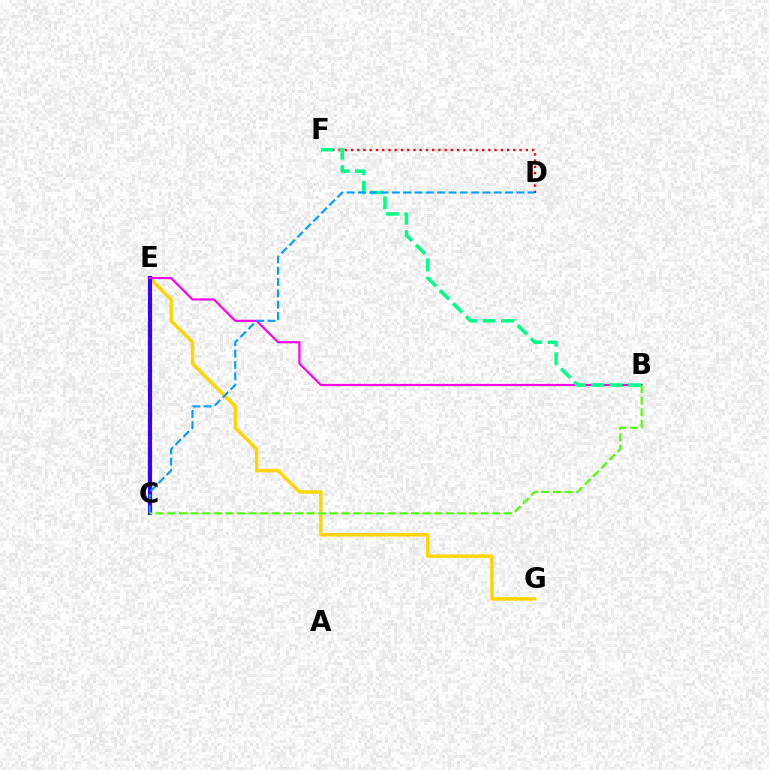{('E', 'G'): [{'color': '#ffd500', 'line_style': 'solid', 'thickness': 2.47}], ('C', 'E'): [{'color': '#3700ff', 'line_style': 'solid', 'thickness': 2.96}], ('D', 'F'): [{'color': '#ff0000', 'line_style': 'dotted', 'thickness': 1.7}], ('B', 'E'): [{'color': '#ff00ed', 'line_style': 'solid', 'thickness': 1.56}], ('B', 'F'): [{'color': '#00ff86', 'line_style': 'dashed', 'thickness': 2.51}], ('C', 'D'): [{'color': '#009eff', 'line_style': 'dashed', 'thickness': 1.54}], ('B', 'C'): [{'color': '#4fff00', 'line_style': 'dashed', 'thickness': 1.58}]}